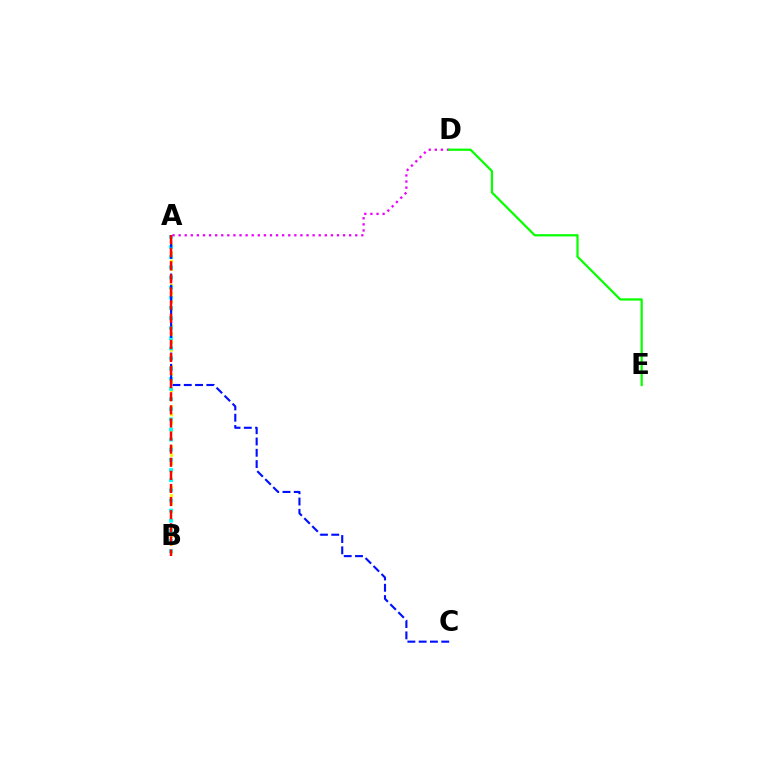{('A', 'B'): [{'color': '#fcf500', 'line_style': 'dotted', 'thickness': 2.2}, {'color': '#00fff6', 'line_style': 'dotted', 'thickness': 2.75}, {'color': '#ff0000', 'line_style': 'dashed', 'thickness': 1.78}], ('A', 'D'): [{'color': '#ee00ff', 'line_style': 'dotted', 'thickness': 1.65}], ('D', 'E'): [{'color': '#08ff00', 'line_style': 'solid', 'thickness': 1.62}], ('A', 'C'): [{'color': '#0010ff', 'line_style': 'dashed', 'thickness': 1.53}]}